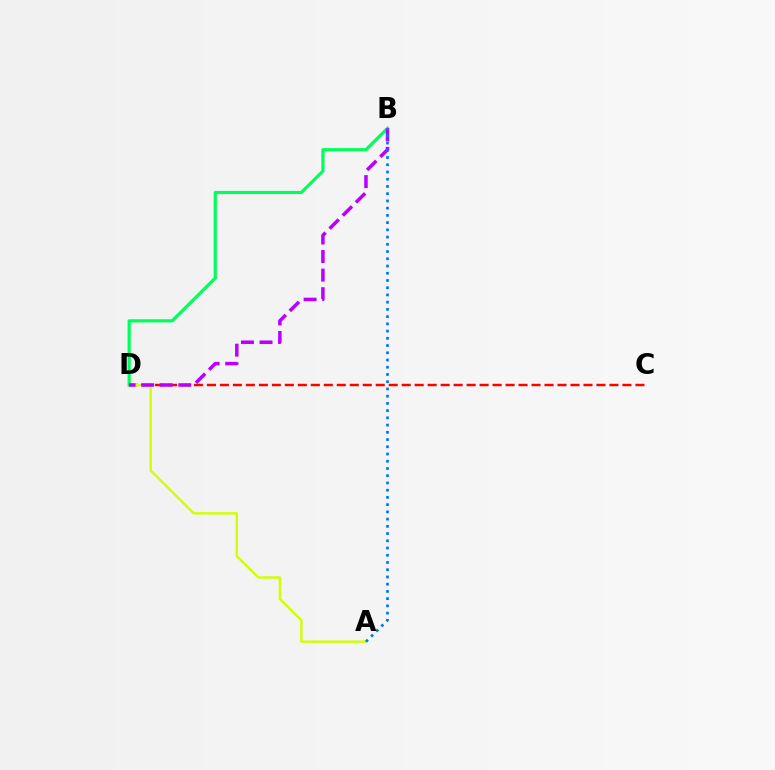{('C', 'D'): [{'color': '#ff0000', 'line_style': 'dashed', 'thickness': 1.76}], ('A', 'D'): [{'color': '#d1ff00', 'line_style': 'solid', 'thickness': 1.72}], ('B', 'D'): [{'color': '#00ff5c', 'line_style': 'solid', 'thickness': 2.29}, {'color': '#b900ff', 'line_style': 'dashed', 'thickness': 2.52}], ('A', 'B'): [{'color': '#0074ff', 'line_style': 'dotted', 'thickness': 1.96}]}